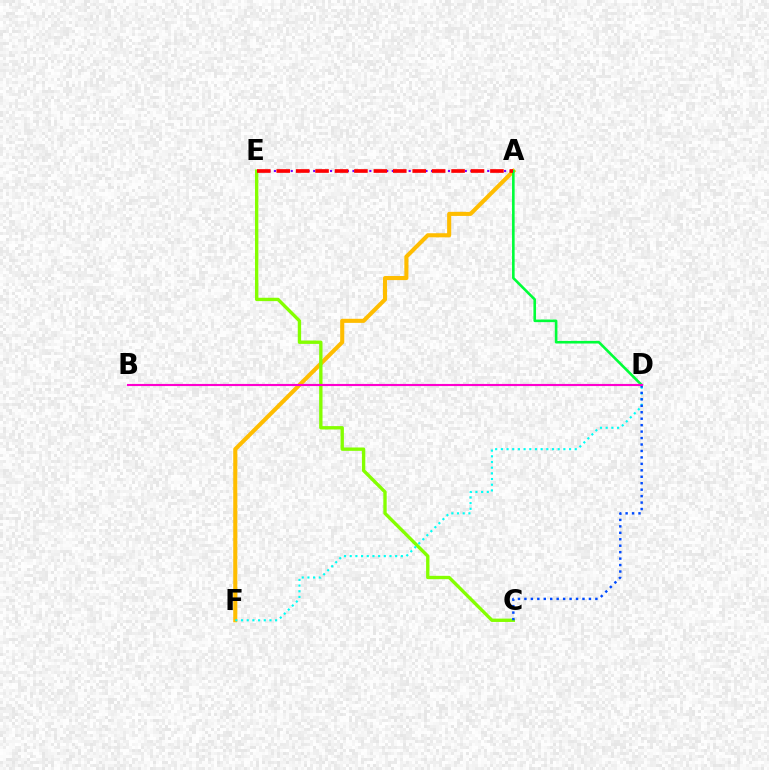{('A', 'F'): [{'color': '#ffbd00', 'line_style': 'solid', 'thickness': 2.94}], ('C', 'E'): [{'color': '#84ff00', 'line_style': 'solid', 'thickness': 2.42}], ('A', 'D'): [{'color': '#00ff39', 'line_style': 'solid', 'thickness': 1.87}], ('A', 'E'): [{'color': '#7200ff', 'line_style': 'dotted', 'thickness': 1.53}, {'color': '#ff0000', 'line_style': 'dashed', 'thickness': 2.64}], ('D', 'F'): [{'color': '#00fff6', 'line_style': 'dotted', 'thickness': 1.54}], ('C', 'D'): [{'color': '#004bff', 'line_style': 'dotted', 'thickness': 1.75}], ('B', 'D'): [{'color': '#ff00cf', 'line_style': 'solid', 'thickness': 1.53}]}